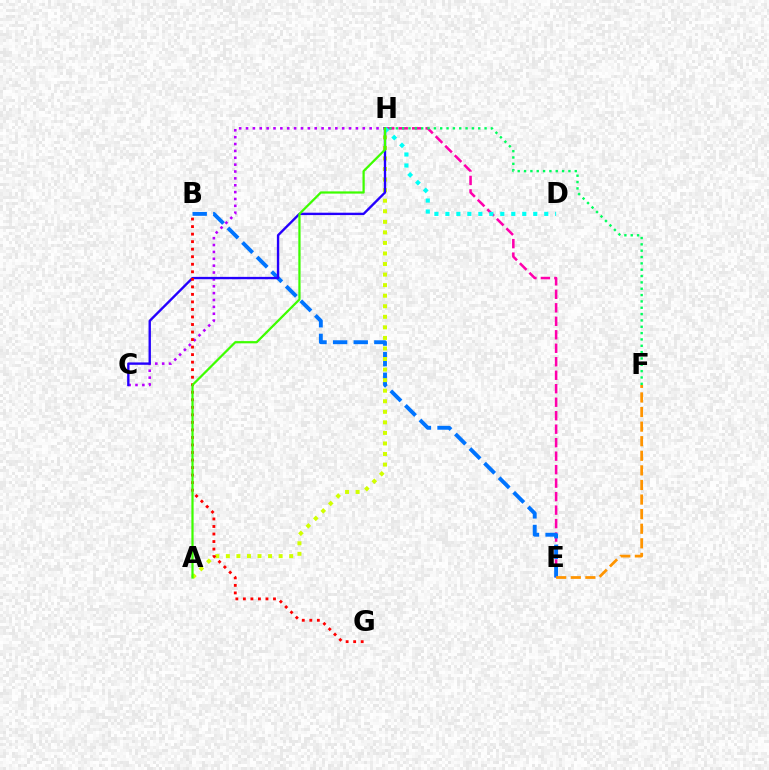{('C', 'H'): [{'color': '#b900ff', 'line_style': 'dotted', 'thickness': 1.87}, {'color': '#2500ff', 'line_style': 'solid', 'thickness': 1.71}], ('E', 'H'): [{'color': '#ff00ac', 'line_style': 'dashed', 'thickness': 1.83}], ('B', 'E'): [{'color': '#0074ff', 'line_style': 'dashed', 'thickness': 2.8}], ('A', 'H'): [{'color': '#d1ff00', 'line_style': 'dotted', 'thickness': 2.87}, {'color': '#3dff00', 'line_style': 'solid', 'thickness': 1.61}], ('F', 'H'): [{'color': '#00ff5c', 'line_style': 'dotted', 'thickness': 1.72}], ('E', 'F'): [{'color': '#ff9400', 'line_style': 'dashed', 'thickness': 1.98}], ('D', 'H'): [{'color': '#00fff6', 'line_style': 'dotted', 'thickness': 2.98}], ('B', 'G'): [{'color': '#ff0000', 'line_style': 'dotted', 'thickness': 2.05}]}